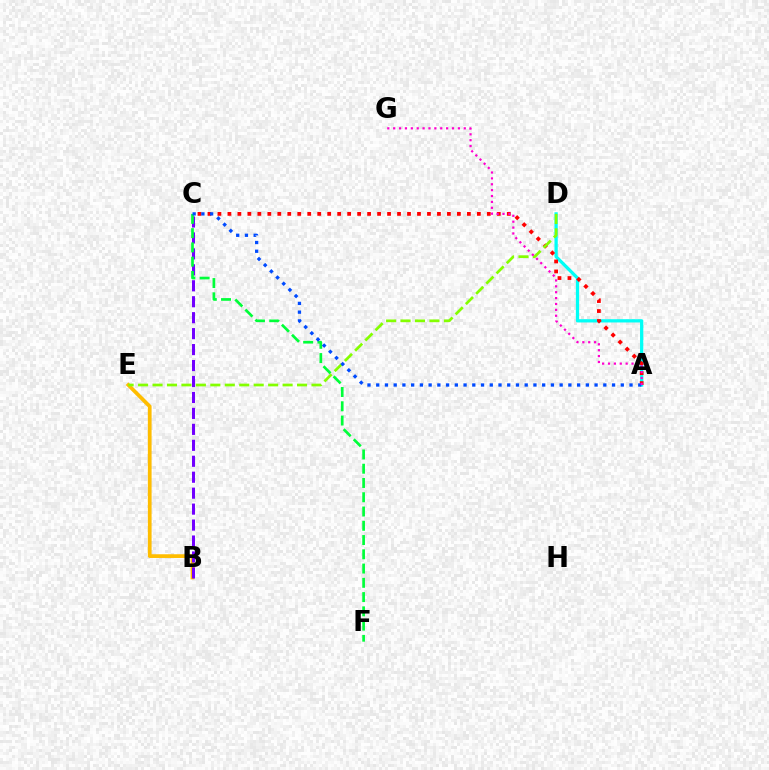{('B', 'E'): [{'color': '#ffbd00', 'line_style': 'solid', 'thickness': 2.68}], ('A', 'D'): [{'color': '#00fff6', 'line_style': 'solid', 'thickness': 2.35}], ('B', 'C'): [{'color': '#7200ff', 'line_style': 'dashed', 'thickness': 2.17}], ('A', 'C'): [{'color': '#ff0000', 'line_style': 'dotted', 'thickness': 2.71}, {'color': '#004bff', 'line_style': 'dotted', 'thickness': 2.37}], ('C', 'F'): [{'color': '#00ff39', 'line_style': 'dashed', 'thickness': 1.94}], ('D', 'E'): [{'color': '#84ff00', 'line_style': 'dashed', 'thickness': 1.96}], ('A', 'G'): [{'color': '#ff00cf', 'line_style': 'dotted', 'thickness': 1.6}]}